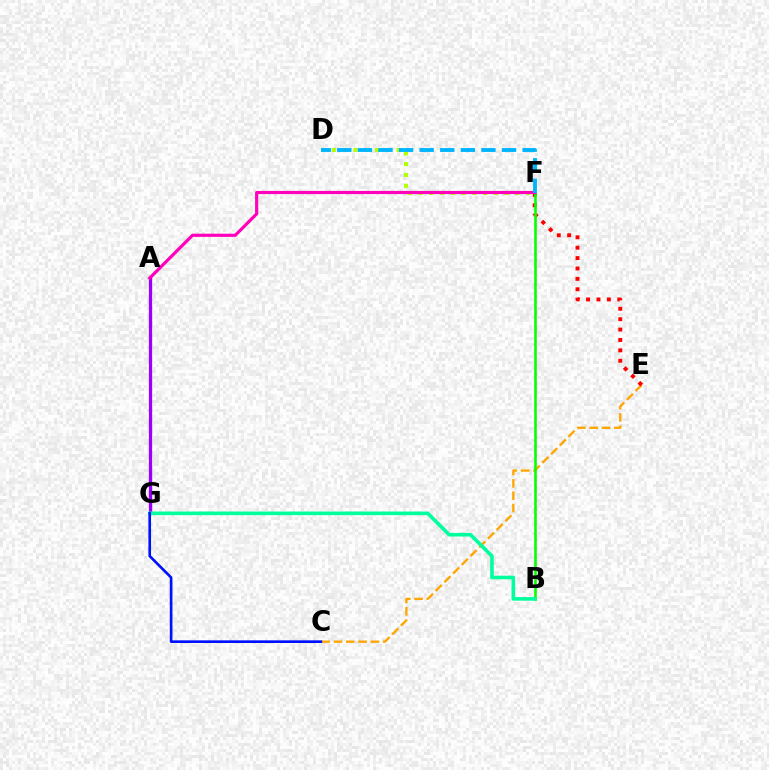{('C', 'E'): [{'color': '#ffa500', 'line_style': 'dashed', 'thickness': 1.67}], ('E', 'F'): [{'color': '#ff0000', 'line_style': 'dotted', 'thickness': 2.82}], ('B', 'F'): [{'color': '#08ff00', 'line_style': 'solid', 'thickness': 1.89}], ('D', 'F'): [{'color': '#b3ff00', 'line_style': 'dotted', 'thickness': 2.93}, {'color': '#00b5ff', 'line_style': 'dashed', 'thickness': 2.8}], ('A', 'G'): [{'color': '#9b00ff', 'line_style': 'solid', 'thickness': 2.35}], ('B', 'G'): [{'color': '#00ff9d', 'line_style': 'solid', 'thickness': 2.59}], ('A', 'F'): [{'color': '#ff00bd', 'line_style': 'solid', 'thickness': 2.28}], ('C', 'G'): [{'color': '#0010ff', 'line_style': 'solid', 'thickness': 1.91}]}